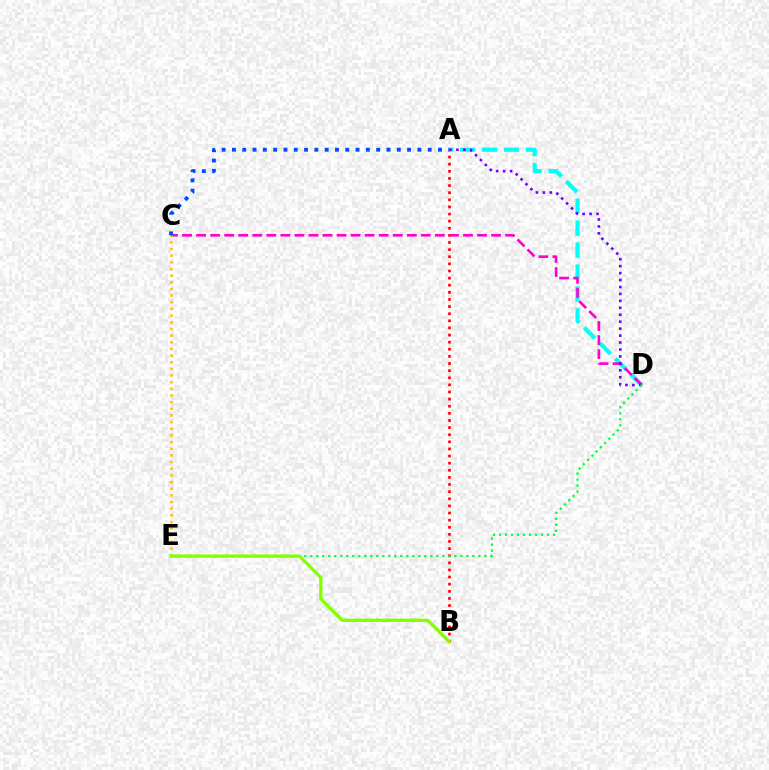{('A', 'B'): [{'color': '#ff0000', 'line_style': 'dotted', 'thickness': 1.93}], ('A', 'D'): [{'color': '#00fff6', 'line_style': 'dashed', 'thickness': 2.98}, {'color': '#7200ff', 'line_style': 'dotted', 'thickness': 1.89}], ('C', 'D'): [{'color': '#ff00cf', 'line_style': 'dashed', 'thickness': 1.91}], ('C', 'E'): [{'color': '#ffbd00', 'line_style': 'dotted', 'thickness': 1.81}], ('D', 'E'): [{'color': '#00ff39', 'line_style': 'dotted', 'thickness': 1.63}], ('B', 'E'): [{'color': '#84ff00', 'line_style': 'solid', 'thickness': 2.39}], ('A', 'C'): [{'color': '#004bff', 'line_style': 'dotted', 'thickness': 2.8}]}